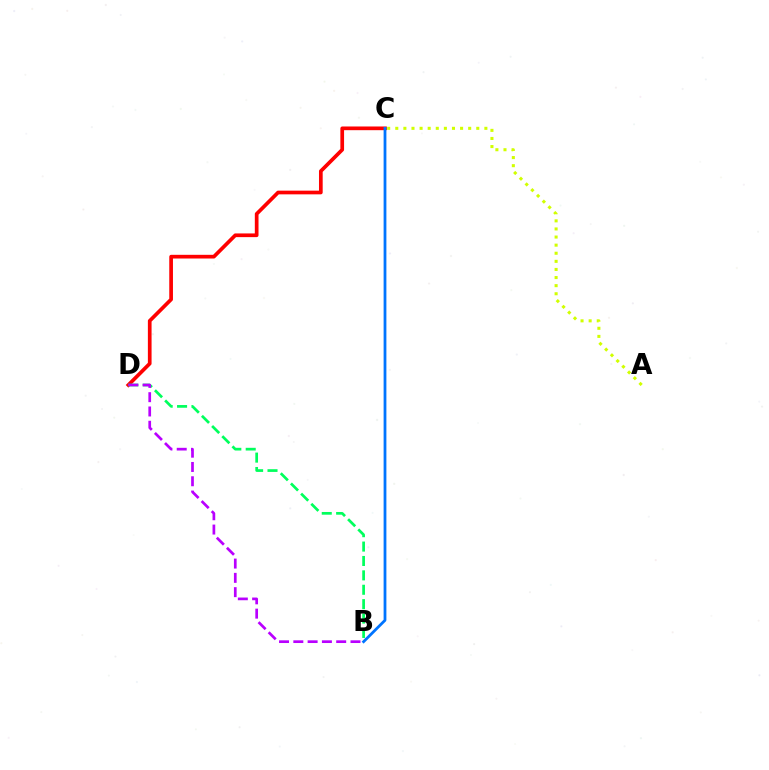{('C', 'D'): [{'color': '#ff0000', 'line_style': 'solid', 'thickness': 2.66}], ('B', 'D'): [{'color': '#00ff5c', 'line_style': 'dashed', 'thickness': 1.96}, {'color': '#b900ff', 'line_style': 'dashed', 'thickness': 1.94}], ('B', 'C'): [{'color': '#0074ff', 'line_style': 'solid', 'thickness': 2.0}], ('A', 'C'): [{'color': '#d1ff00', 'line_style': 'dotted', 'thickness': 2.2}]}